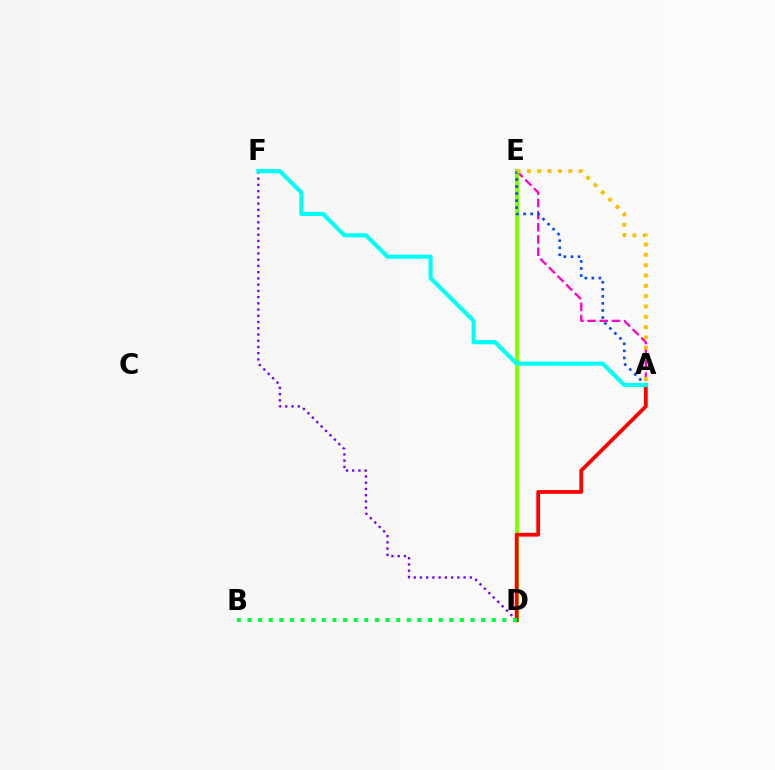{('A', 'E'): [{'color': '#ff00cf', 'line_style': 'dashed', 'thickness': 1.65}, {'color': '#004bff', 'line_style': 'dotted', 'thickness': 1.92}, {'color': '#ffbd00', 'line_style': 'dotted', 'thickness': 2.8}], ('D', 'E'): [{'color': '#84ff00', 'line_style': 'solid', 'thickness': 2.93}], ('D', 'F'): [{'color': '#7200ff', 'line_style': 'dotted', 'thickness': 1.69}], ('A', 'D'): [{'color': '#ff0000', 'line_style': 'solid', 'thickness': 2.71}], ('A', 'F'): [{'color': '#00fff6', 'line_style': 'solid', 'thickness': 2.97}], ('B', 'D'): [{'color': '#00ff39', 'line_style': 'dotted', 'thickness': 2.89}]}